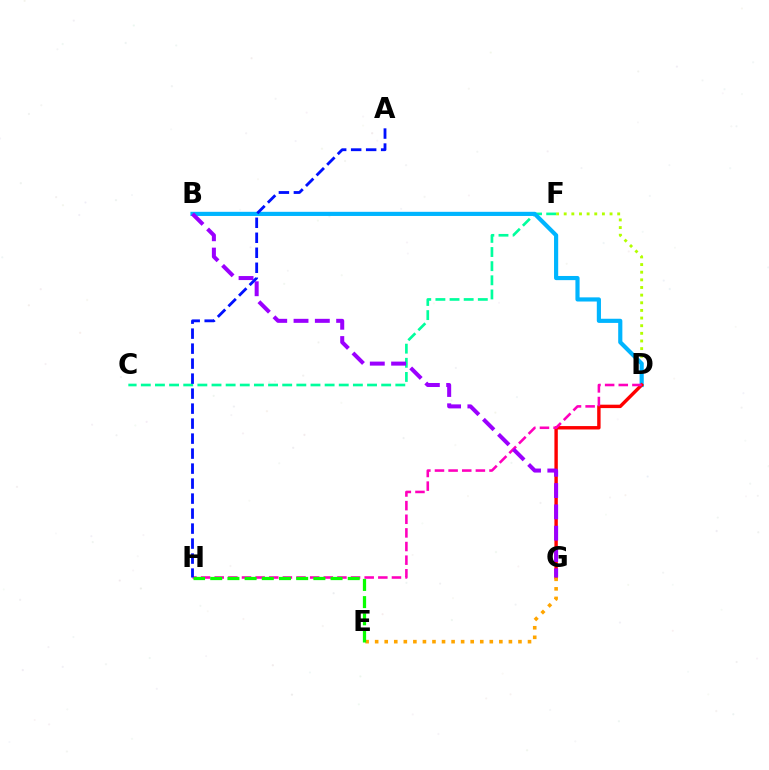{('D', 'F'): [{'color': '#b3ff00', 'line_style': 'dotted', 'thickness': 2.08}], ('C', 'F'): [{'color': '#00ff9d', 'line_style': 'dashed', 'thickness': 1.92}], ('B', 'D'): [{'color': '#00b5ff', 'line_style': 'solid', 'thickness': 3.0}], ('D', 'G'): [{'color': '#ff0000', 'line_style': 'solid', 'thickness': 2.45}], ('D', 'H'): [{'color': '#ff00bd', 'line_style': 'dashed', 'thickness': 1.85}], ('E', 'G'): [{'color': '#ffa500', 'line_style': 'dotted', 'thickness': 2.6}], ('B', 'G'): [{'color': '#9b00ff', 'line_style': 'dashed', 'thickness': 2.89}], ('A', 'H'): [{'color': '#0010ff', 'line_style': 'dashed', 'thickness': 2.04}], ('E', 'H'): [{'color': '#08ff00', 'line_style': 'dashed', 'thickness': 2.34}]}